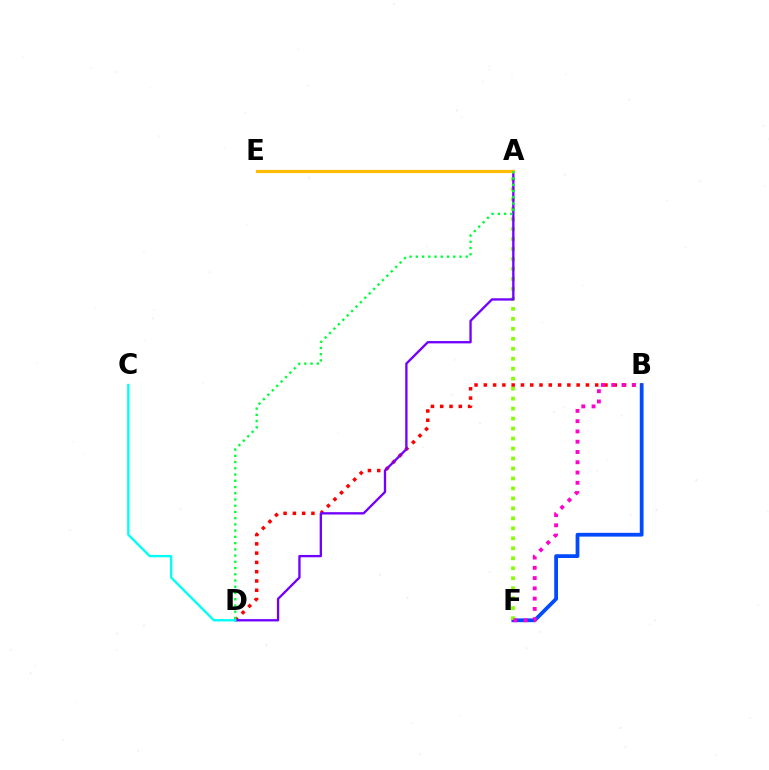{('B', 'F'): [{'color': '#004bff', 'line_style': 'solid', 'thickness': 2.71}, {'color': '#ff00cf', 'line_style': 'dotted', 'thickness': 2.79}], ('A', 'F'): [{'color': '#84ff00', 'line_style': 'dotted', 'thickness': 2.71}], ('B', 'D'): [{'color': '#ff0000', 'line_style': 'dotted', 'thickness': 2.52}], ('A', 'D'): [{'color': '#7200ff', 'line_style': 'solid', 'thickness': 1.68}, {'color': '#00ff39', 'line_style': 'dotted', 'thickness': 1.69}], ('C', 'D'): [{'color': '#00fff6', 'line_style': 'solid', 'thickness': 1.69}], ('A', 'E'): [{'color': '#ffbd00', 'line_style': 'solid', 'thickness': 2.29}]}